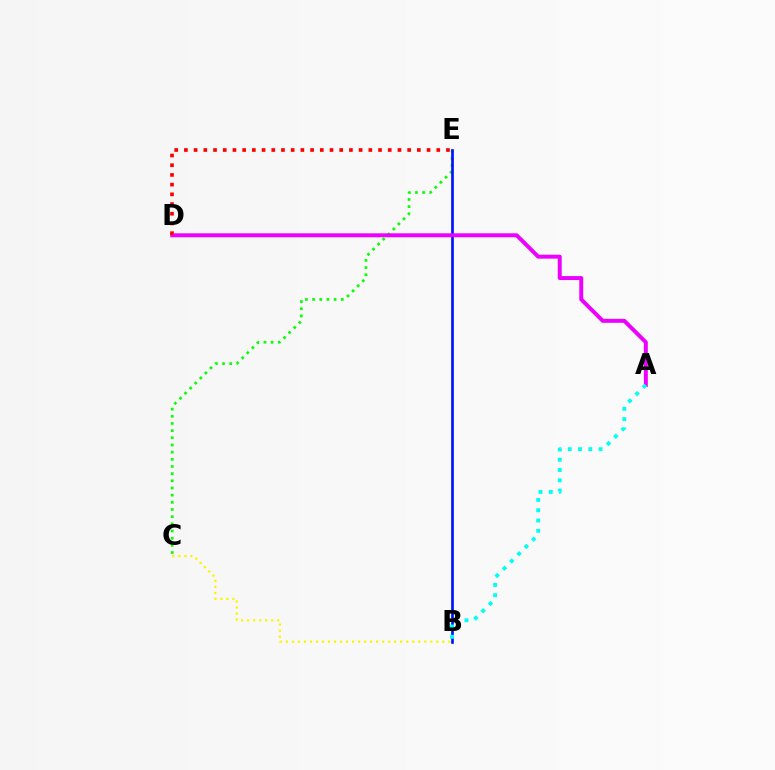{('C', 'E'): [{'color': '#08ff00', 'line_style': 'dotted', 'thickness': 1.95}], ('B', 'E'): [{'color': '#0010ff', 'line_style': 'solid', 'thickness': 1.92}], ('B', 'C'): [{'color': '#fcf500', 'line_style': 'dotted', 'thickness': 1.63}], ('A', 'D'): [{'color': '#ee00ff', 'line_style': 'solid', 'thickness': 2.85}], ('A', 'B'): [{'color': '#00fff6', 'line_style': 'dotted', 'thickness': 2.8}], ('D', 'E'): [{'color': '#ff0000', 'line_style': 'dotted', 'thickness': 2.64}]}